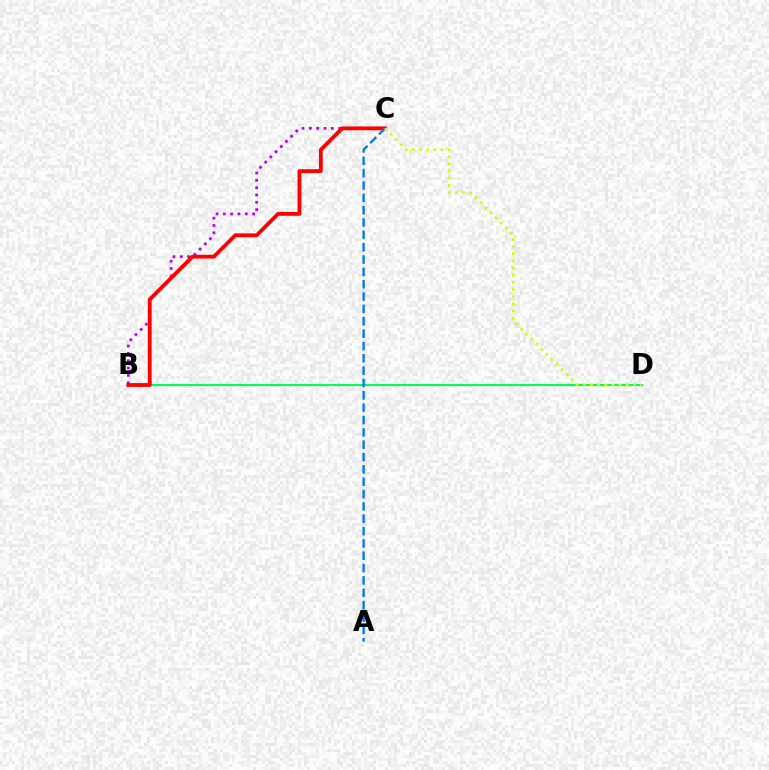{('B', 'C'): [{'color': '#b900ff', 'line_style': 'dotted', 'thickness': 1.99}, {'color': '#ff0000', 'line_style': 'solid', 'thickness': 2.74}], ('B', 'D'): [{'color': '#00ff5c', 'line_style': 'solid', 'thickness': 1.5}], ('A', 'C'): [{'color': '#0074ff', 'line_style': 'dashed', 'thickness': 1.68}], ('C', 'D'): [{'color': '#d1ff00', 'line_style': 'dotted', 'thickness': 1.95}]}